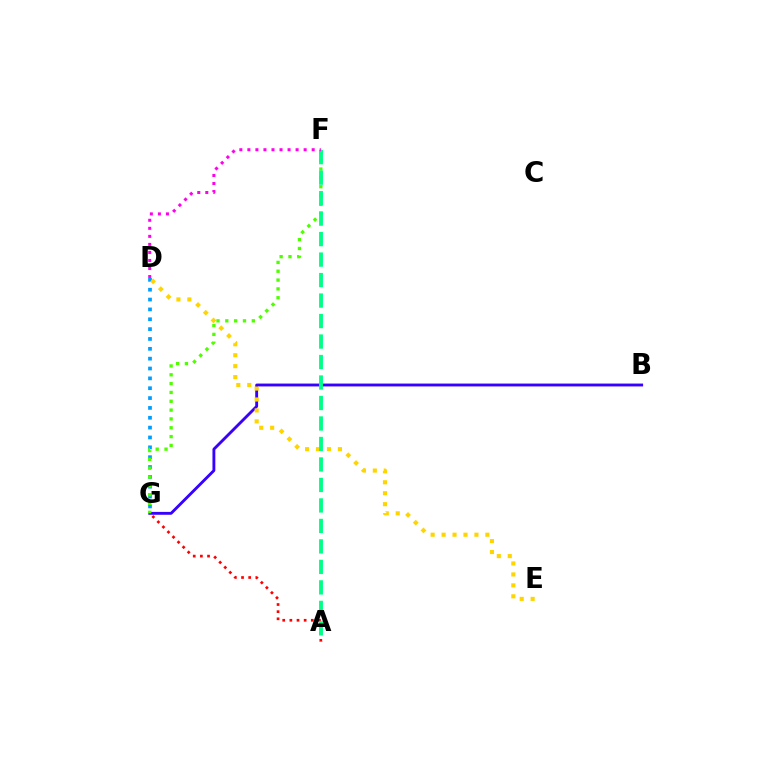{('D', 'G'): [{'color': '#009eff', 'line_style': 'dotted', 'thickness': 2.68}], ('B', 'G'): [{'color': '#3700ff', 'line_style': 'solid', 'thickness': 2.06}], ('A', 'G'): [{'color': '#ff0000', 'line_style': 'dotted', 'thickness': 1.94}], ('F', 'G'): [{'color': '#4fff00', 'line_style': 'dotted', 'thickness': 2.4}], ('D', 'E'): [{'color': '#ffd500', 'line_style': 'dotted', 'thickness': 2.97}], ('A', 'F'): [{'color': '#00ff86', 'line_style': 'dashed', 'thickness': 2.78}], ('D', 'F'): [{'color': '#ff00ed', 'line_style': 'dotted', 'thickness': 2.18}]}